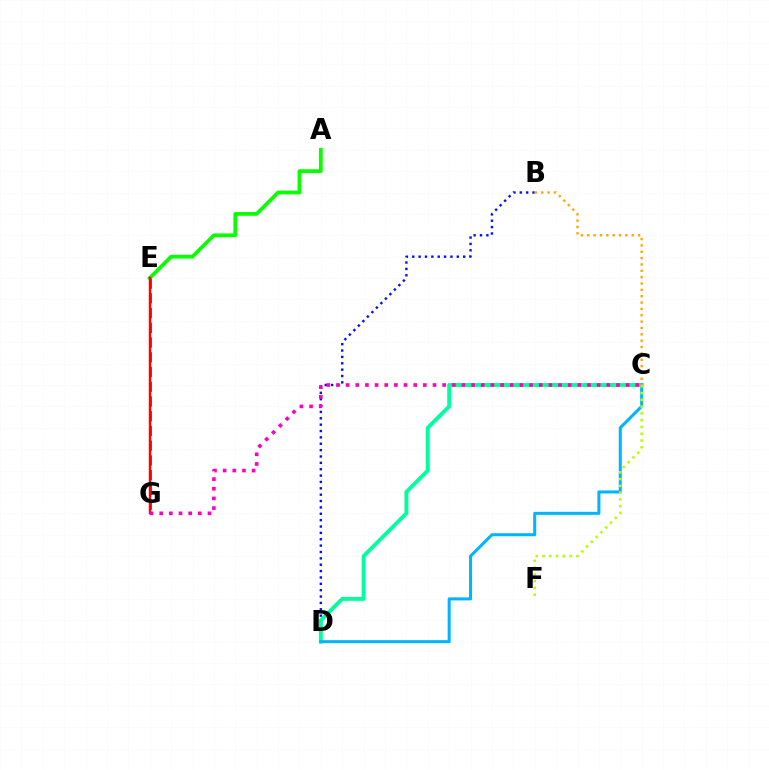{('B', 'D'): [{'color': '#0010ff', 'line_style': 'dotted', 'thickness': 1.73}], ('E', 'G'): [{'color': '#9b00ff', 'line_style': 'dashed', 'thickness': 2.0}, {'color': '#ff0000', 'line_style': 'solid', 'thickness': 1.74}], ('C', 'D'): [{'color': '#00ff9d', 'line_style': 'solid', 'thickness': 2.81}, {'color': '#00b5ff', 'line_style': 'solid', 'thickness': 2.19}], ('A', 'E'): [{'color': '#08ff00', 'line_style': 'solid', 'thickness': 2.71}], ('C', 'F'): [{'color': '#b3ff00', 'line_style': 'dotted', 'thickness': 1.84}], ('C', 'G'): [{'color': '#ff00bd', 'line_style': 'dotted', 'thickness': 2.62}], ('B', 'C'): [{'color': '#ffa500', 'line_style': 'dotted', 'thickness': 1.73}]}